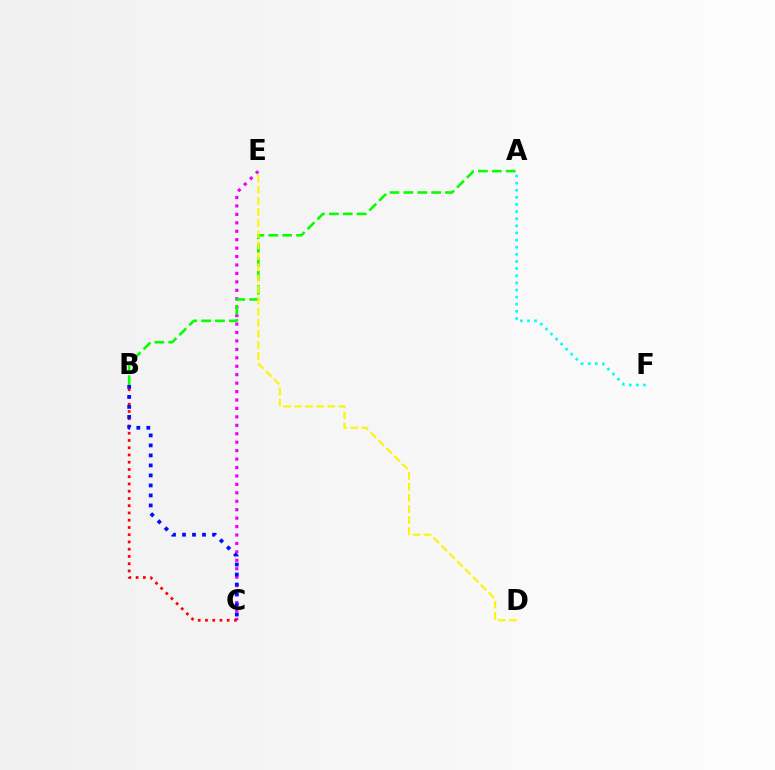{('C', 'E'): [{'color': '#ee00ff', 'line_style': 'dotted', 'thickness': 2.29}], ('A', 'F'): [{'color': '#00fff6', 'line_style': 'dotted', 'thickness': 1.94}], ('A', 'B'): [{'color': '#08ff00', 'line_style': 'dashed', 'thickness': 1.89}], ('D', 'E'): [{'color': '#fcf500', 'line_style': 'dashed', 'thickness': 1.51}], ('B', 'C'): [{'color': '#ff0000', 'line_style': 'dotted', 'thickness': 1.97}, {'color': '#0010ff', 'line_style': 'dotted', 'thickness': 2.72}]}